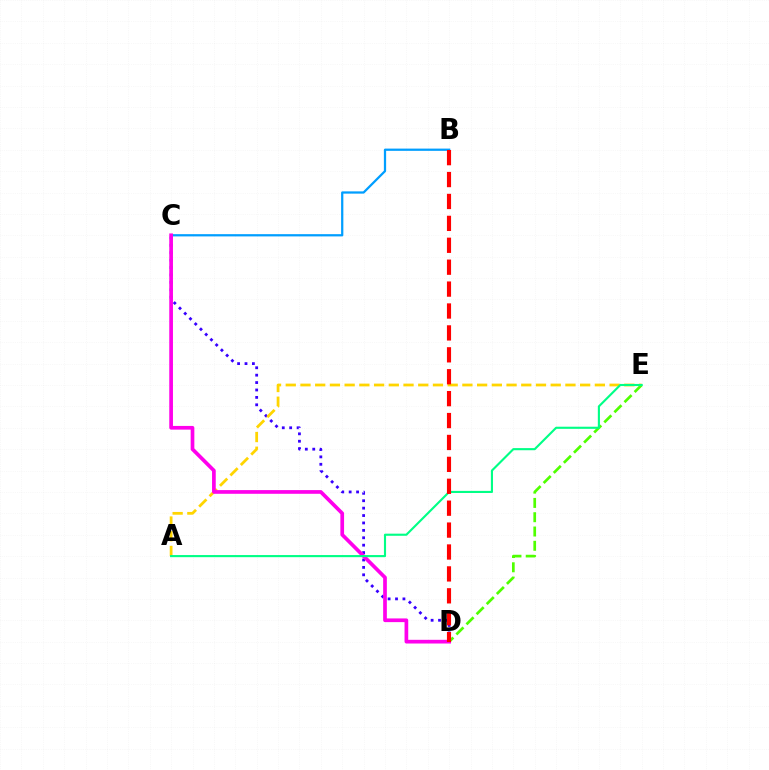{('B', 'C'): [{'color': '#009eff', 'line_style': 'solid', 'thickness': 1.62}], ('C', 'D'): [{'color': '#3700ff', 'line_style': 'dotted', 'thickness': 2.01}, {'color': '#ff00ed', 'line_style': 'solid', 'thickness': 2.66}], ('A', 'E'): [{'color': '#ffd500', 'line_style': 'dashed', 'thickness': 2.0}, {'color': '#00ff86', 'line_style': 'solid', 'thickness': 1.53}], ('D', 'E'): [{'color': '#4fff00', 'line_style': 'dashed', 'thickness': 1.94}], ('B', 'D'): [{'color': '#ff0000', 'line_style': 'dashed', 'thickness': 2.98}]}